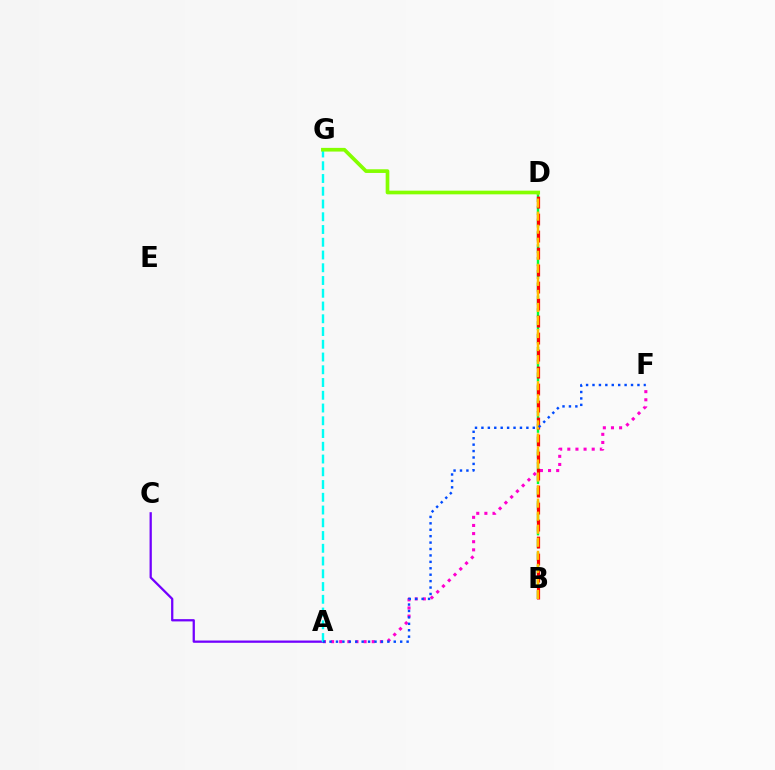{('B', 'D'): [{'color': '#00ff39', 'line_style': 'dashed', 'thickness': 1.74}, {'color': '#ff0000', 'line_style': 'dashed', 'thickness': 2.31}, {'color': '#ffbd00', 'line_style': 'dashed', 'thickness': 1.77}], ('A', 'F'): [{'color': '#ff00cf', 'line_style': 'dotted', 'thickness': 2.21}, {'color': '#004bff', 'line_style': 'dotted', 'thickness': 1.74}], ('A', 'C'): [{'color': '#7200ff', 'line_style': 'solid', 'thickness': 1.64}], ('A', 'G'): [{'color': '#00fff6', 'line_style': 'dashed', 'thickness': 1.73}], ('D', 'G'): [{'color': '#84ff00', 'line_style': 'solid', 'thickness': 2.65}]}